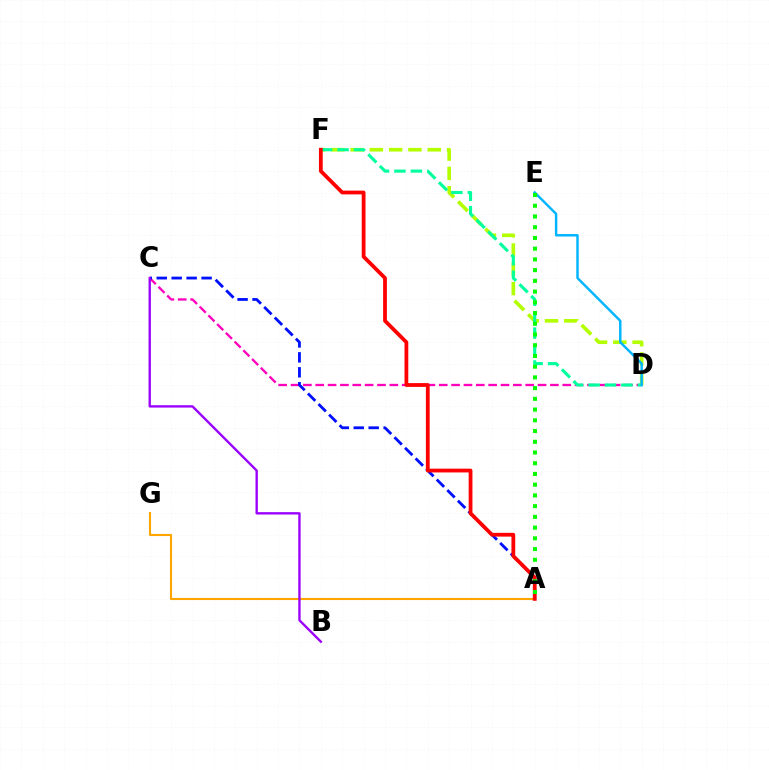{('A', 'G'): [{'color': '#ffa500', 'line_style': 'solid', 'thickness': 1.52}], ('C', 'D'): [{'color': '#ff00bd', 'line_style': 'dashed', 'thickness': 1.68}], ('D', 'F'): [{'color': '#b3ff00', 'line_style': 'dashed', 'thickness': 2.62}, {'color': '#00ff9d', 'line_style': 'dashed', 'thickness': 2.23}], ('A', 'C'): [{'color': '#0010ff', 'line_style': 'dashed', 'thickness': 2.03}], ('D', 'E'): [{'color': '#00b5ff', 'line_style': 'solid', 'thickness': 1.76}], ('A', 'F'): [{'color': '#ff0000', 'line_style': 'solid', 'thickness': 2.72}], ('B', 'C'): [{'color': '#9b00ff', 'line_style': 'solid', 'thickness': 1.7}], ('A', 'E'): [{'color': '#08ff00', 'line_style': 'dotted', 'thickness': 2.91}]}